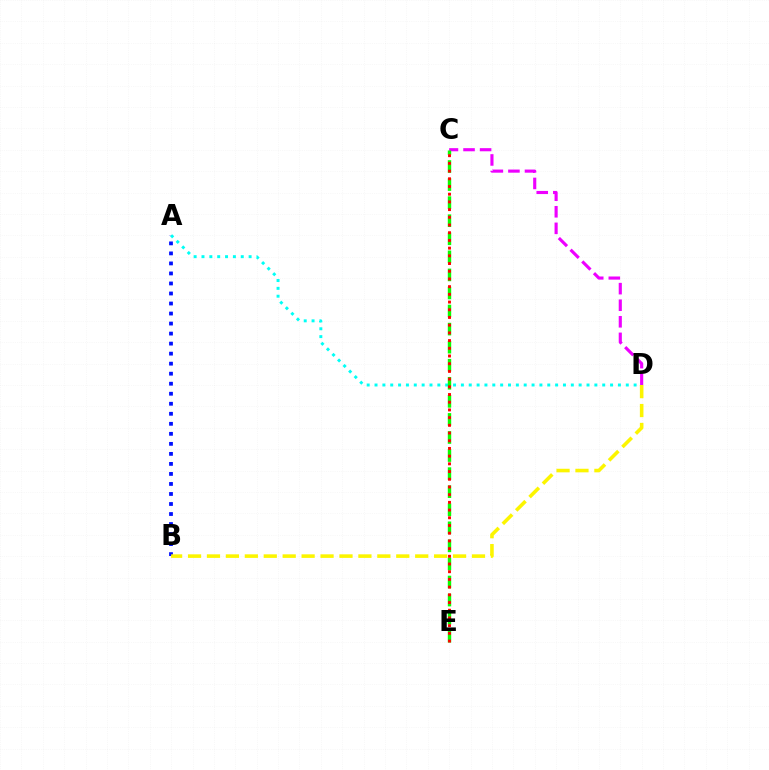{('A', 'B'): [{'color': '#0010ff', 'line_style': 'dotted', 'thickness': 2.72}], ('C', 'D'): [{'color': '#ee00ff', 'line_style': 'dashed', 'thickness': 2.25}], ('A', 'D'): [{'color': '#00fff6', 'line_style': 'dotted', 'thickness': 2.13}], ('B', 'D'): [{'color': '#fcf500', 'line_style': 'dashed', 'thickness': 2.57}], ('C', 'E'): [{'color': '#08ff00', 'line_style': 'dashed', 'thickness': 2.45}, {'color': '#ff0000', 'line_style': 'dotted', 'thickness': 2.09}]}